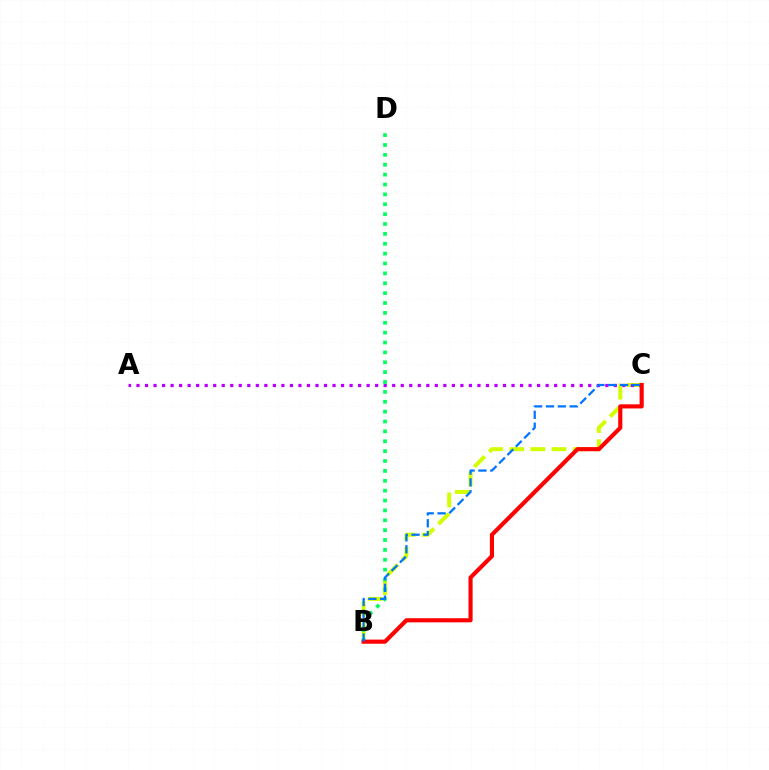{('B', 'C'): [{'color': '#d1ff00', 'line_style': 'dashed', 'thickness': 2.87}, {'color': '#ff0000', 'line_style': 'solid', 'thickness': 2.97}, {'color': '#0074ff', 'line_style': 'dashed', 'thickness': 1.61}], ('A', 'C'): [{'color': '#b900ff', 'line_style': 'dotted', 'thickness': 2.32}], ('B', 'D'): [{'color': '#00ff5c', 'line_style': 'dotted', 'thickness': 2.68}]}